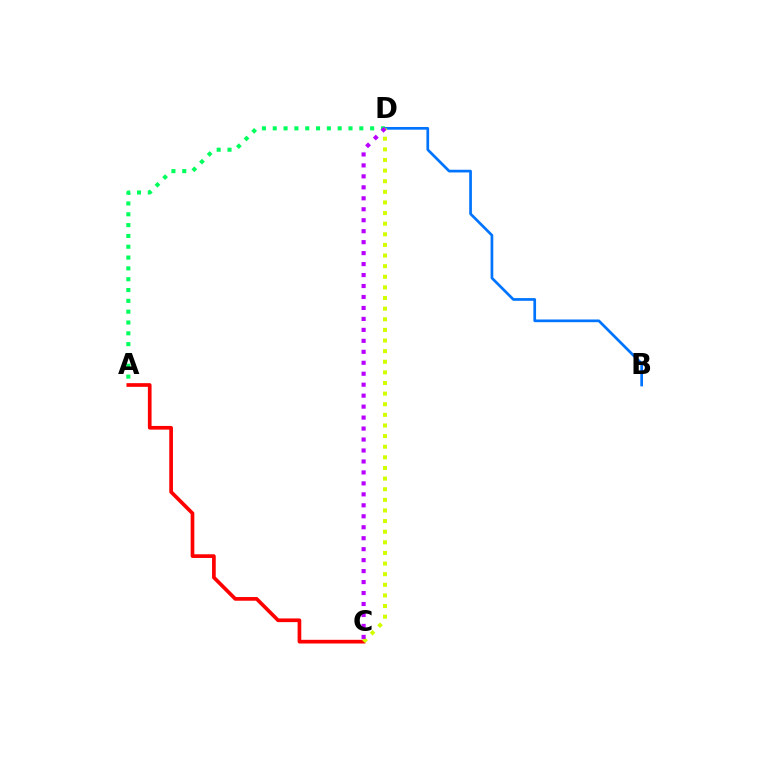{('B', 'D'): [{'color': '#0074ff', 'line_style': 'solid', 'thickness': 1.94}], ('A', 'D'): [{'color': '#00ff5c', 'line_style': 'dotted', 'thickness': 2.94}], ('A', 'C'): [{'color': '#ff0000', 'line_style': 'solid', 'thickness': 2.65}], ('C', 'D'): [{'color': '#d1ff00', 'line_style': 'dotted', 'thickness': 2.89}, {'color': '#b900ff', 'line_style': 'dotted', 'thickness': 2.98}]}